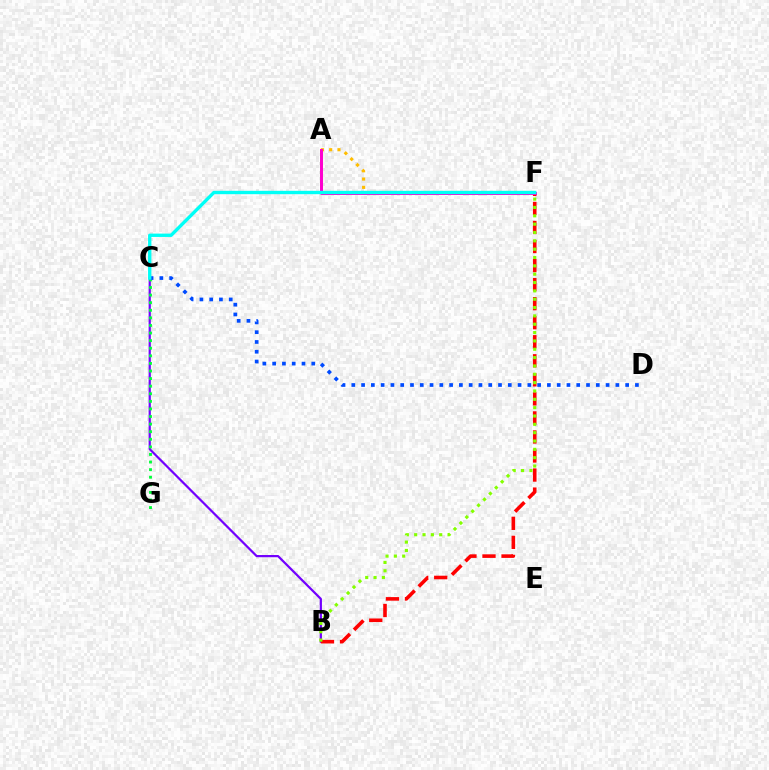{('B', 'C'): [{'color': '#7200ff', 'line_style': 'solid', 'thickness': 1.59}], ('A', 'F'): [{'color': '#ffbd00', 'line_style': 'dotted', 'thickness': 2.25}, {'color': '#ff00cf', 'line_style': 'solid', 'thickness': 2.14}], ('C', 'G'): [{'color': '#00ff39', 'line_style': 'dotted', 'thickness': 2.06}], ('B', 'F'): [{'color': '#ff0000', 'line_style': 'dashed', 'thickness': 2.59}, {'color': '#84ff00', 'line_style': 'dotted', 'thickness': 2.27}], ('C', 'D'): [{'color': '#004bff', 'line_style': 'dotted', 'thickness': 2.66}], ('C', 'F'): [{'color': '#00fff6', 'line_style': 'solid', 'thickness': 2.42}]}